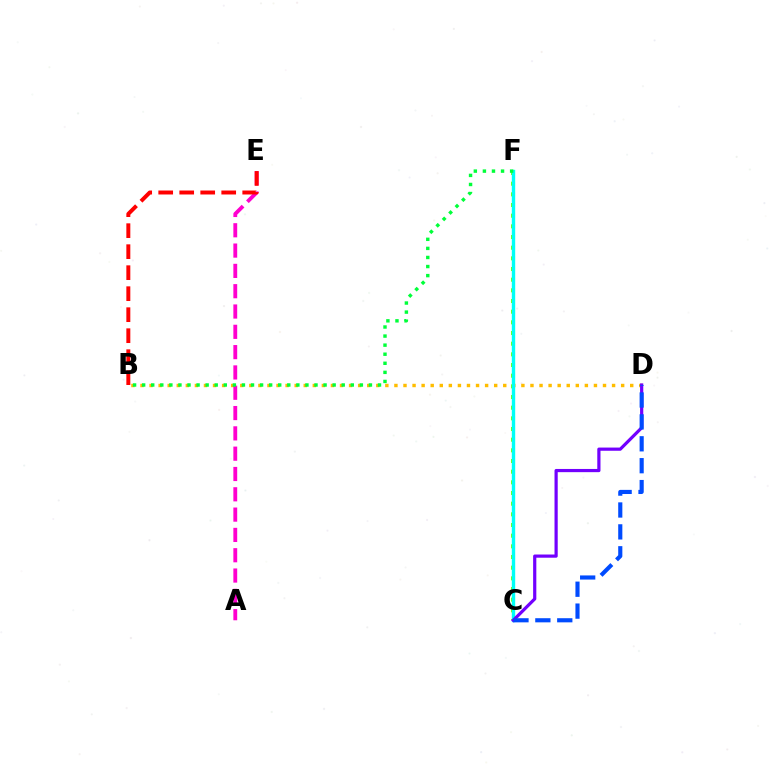{('B', 'D'): [{'color': '#ffbd00', 'line_style': 'dotted', 'thickness': 2.46}], ('A', 'E'): [{'color': '#ff00cf', 'line_style': 'dashed', 'thickness': 2.76}], ('C', 'F'): [{'color': '#84ff00', 'line_style': 'dotted', 'thickness': 2.9}, {'color': '#00fff6', 'line_style': 'solid', 'thickness': 2.44}], ('B', 'E'): [{'color': '#ff0000', 'line_style': 'dashed', 'thickness': 2.85}], ('C', 'D'): [{'color': '#7200ff', 'line_style': 'solid', 'thickness': 2.3}, {'color': '#004bff', 'line_style': 'dashed', 'thickness': 2.97}], ('B', 'F'): [{'color': '#00ff39', 'line_style': 'dotted', 'thickness': 2.46}]}